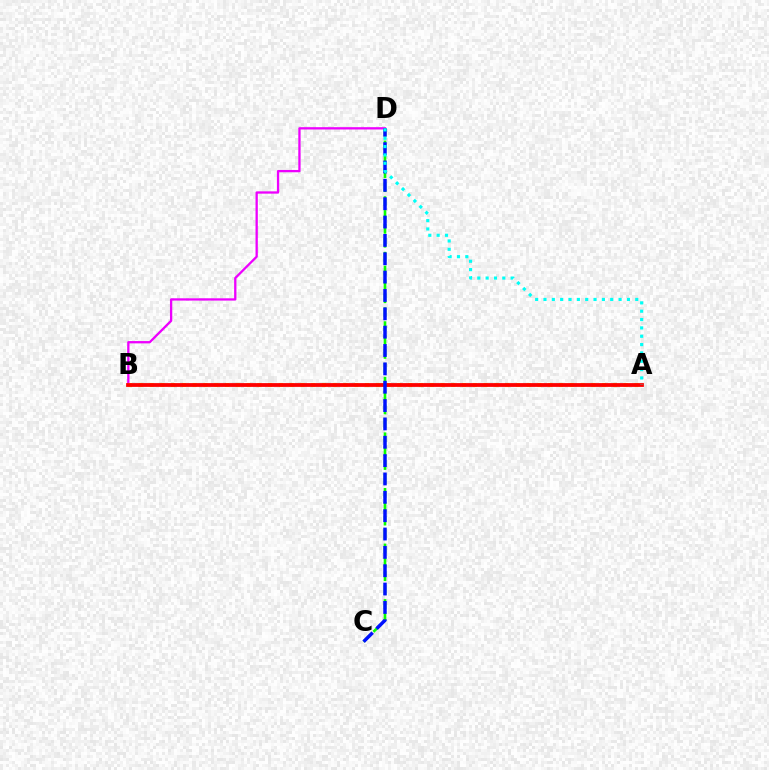{('B', 'D'): [{'color': '#ee00ff', 'line_style': 'solid', 'thickness': 1.66}], ('C', 'D'): [{'color': '#08ff00', 'line_style': 'dashed', 'thickness': 1.89}, {'color': '#0010ff', 'line_style': 'dashed', 'thickness': 2.49}], ('A', 'B'): [{'color': '#fcf500', 'line_style': 'dotted', 'thickness': 2.93}, {'color': '#ff0000', 'line_style': 'solid', 'thickness': 2.72}], ('A', 'D'): [{'color': '#00fff6', 'line_style': 'dotted', 'thickness': 2.27}]}